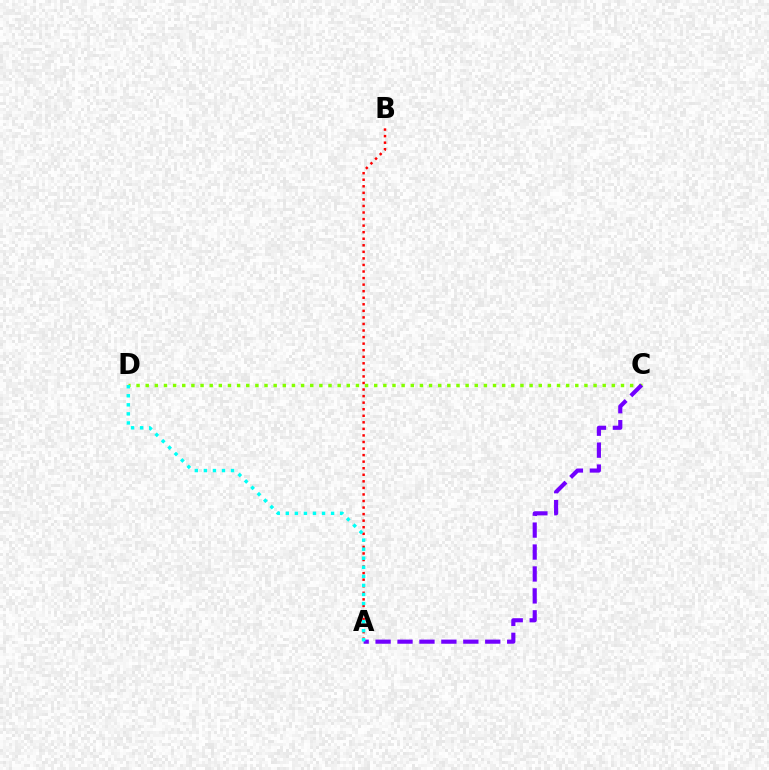{('C', 'D'): [{'color': '#84ff00', 'line_style': 'dotted', 'thickness': 2.48}], ('A', 'C'): [{'color': '#7200ff', 'line_style': 'dashed', 'thickness': 2.98}], ('A', 'B'): [{'color': '#ff0000', 'line_style': 'dotted', 'thickness': 1.78}], ('A', 'D'): [{'color': '#00fff6', 'line_style': 'dotted', 'thickness': 2.46}]}